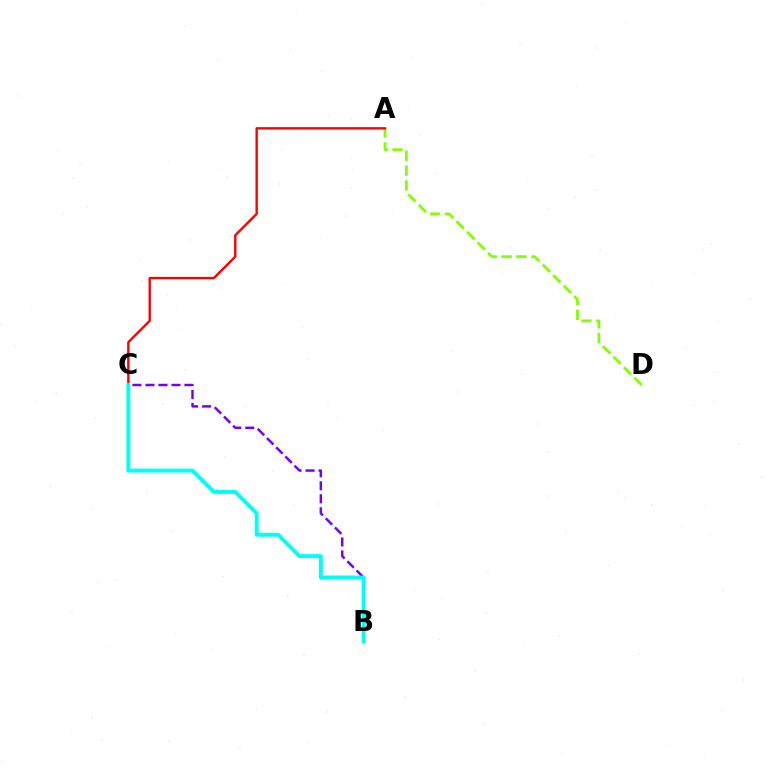{('A', 'D'): [{'color': '#84ff00', 'line_style': 'dashed', 'thickness': 2.02}], ('A', 'C'): [{'color': '#ff0000', 'line_style': 'solid', 'thickness': 1.72}], ('B', 'C'): [{'color': '#7200ff', 'line_style': 'dashed', 'thickness': 1.77}, {'color': '#00fff6', 'line_style': 'solid', 'thickness': 2.82}]}